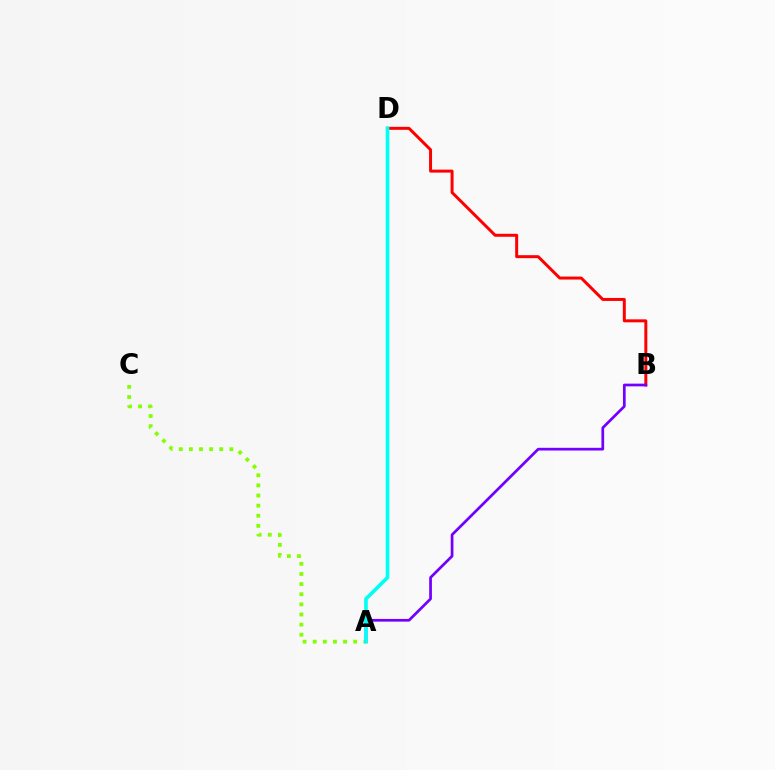{('B', 'D'): [{'color': '#ff0000', 'line_style': 'solid', 'thickness': 2.15}], ('A', 'C'): [{'color': '#84ff00', 'line_style': 'dotted', 'thickness': 2.75}], ('A', 'B'): [{'color': '#7200ff', 'line_style': 'solid', 'thickness': 1.95}], ('A', 'D'): [{'color': '#00fff6', 'line_style': 'solid', 'thickness': 2.63}]}